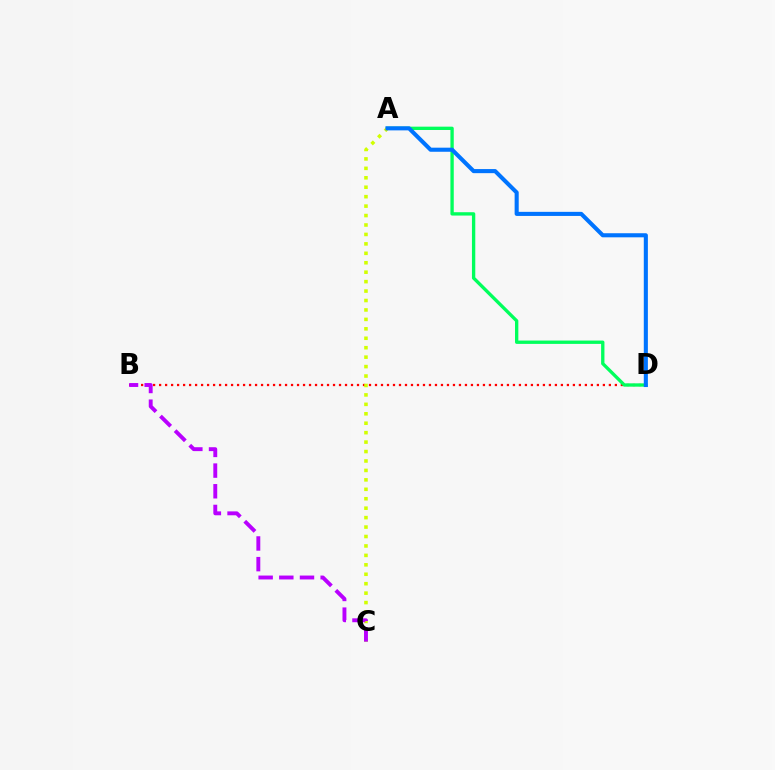{('B', 'D'): [{'color': '#ff0000', 'line_style': 'dotted', 'thickness': 1.63}], ('A', 'D'): [{'color': '#00ff5c', 'line_style': 'solid', 'thickness': 2.4}, {'color': '#0074ff', 'line_style': 'solid', 'thickness': 2.94}], ('A', 'C'): [{'color': '#d1ff00', 'line_style': 'dotted', 'thickness': 2.56}], ('B', 'C'): [{'color': '#b900ff', 'line_style': 'dashed', 'thickness': 2.81}]}